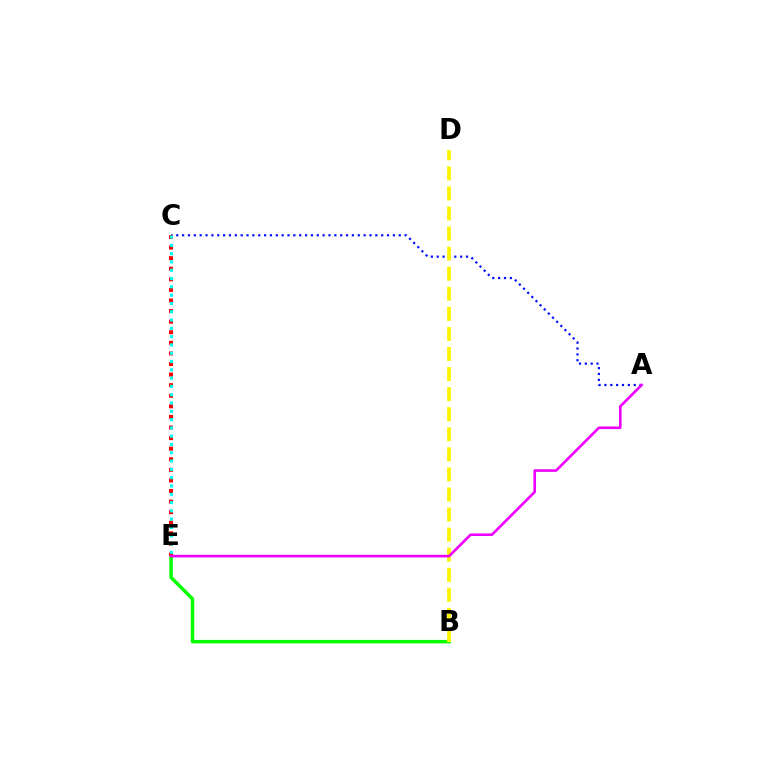{('B', 'E'): [{'color': '#08ff00', 'line_style': 'solid', 'thickness': 2.51}], ('A', 'C'): [{'color': '#0010ff', 'line_style': 'dotted', 'thickness': 1.59}], ('B', 'D'): [{'color': '#fcf500', 'line_style': 'dashed', 'thickness': 2.73}], ('C', 'E'): [{'color': '#ff0000', 'line_style': 'dotted', 'thickness': 2.88}, {'color': '#00fff6', 'line_style': 'dotted', 'thickness': 2.25}], ('A', 'E'): [{'color': '#ee00ff', 'line_style': 'solid', 'thickness': 1.88}]}